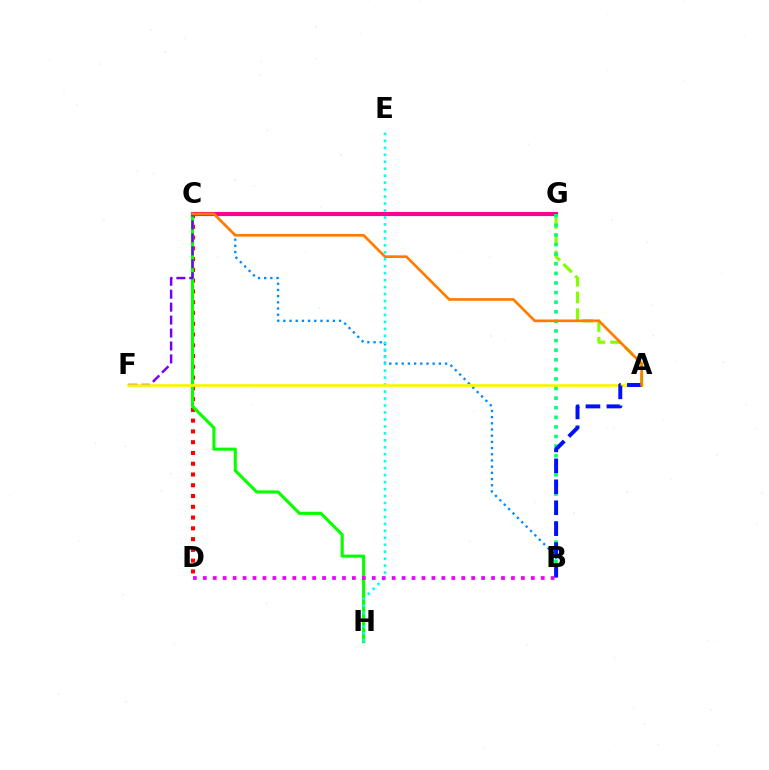{('B', 'C'): [{'color': '#008cff', 'line_style': 'dotted', 'thickness': 1.68}], ('C', 'D'): [{'color': '#ff0000', 'line_style': 'dotted', 'thickness': 2.93}], ('A', 'G'): [{'color': '#84ff00', 'line_style': 'dashed', 'thickness': 2.26}], ('C', 'H'): [{'color': '#08ff00', 'line_style': 'solid', 'thickness': 2.23}], ('C', 'G'): [{'color': '#ff0094', 'line_style': 'solid', 'thickness': 2.98}], ('E', 'H'): [{'color': '#00fff6', 'line_style': 'dotted', 'thickness': 1.89}], ('C', 'F'): [{'color': '#7200ff', 'line_style': 'dashed', 'thickness': 1.76}], ('A', 'F'): [{'color': '#fcf500', 'line_style': 'solid', 'thickness': 1.92}], ('B', 'G'): [{'color': '#00ff74', 'line_style': 'dotted', 'thickness': 2.61}], ('A', 'B'): [{'color': '#0010ff', 'line_style': 'dashed', 'thickness': 2.84}], ('B', 'D'): [{'color': '#ee00ff', 'line_style': 'dotted', 'thickness': 2.7}], ('A', 'C'): [{'color': '#ff7c00', 'line_style': 'solid', 'thickness': 1.93}]}